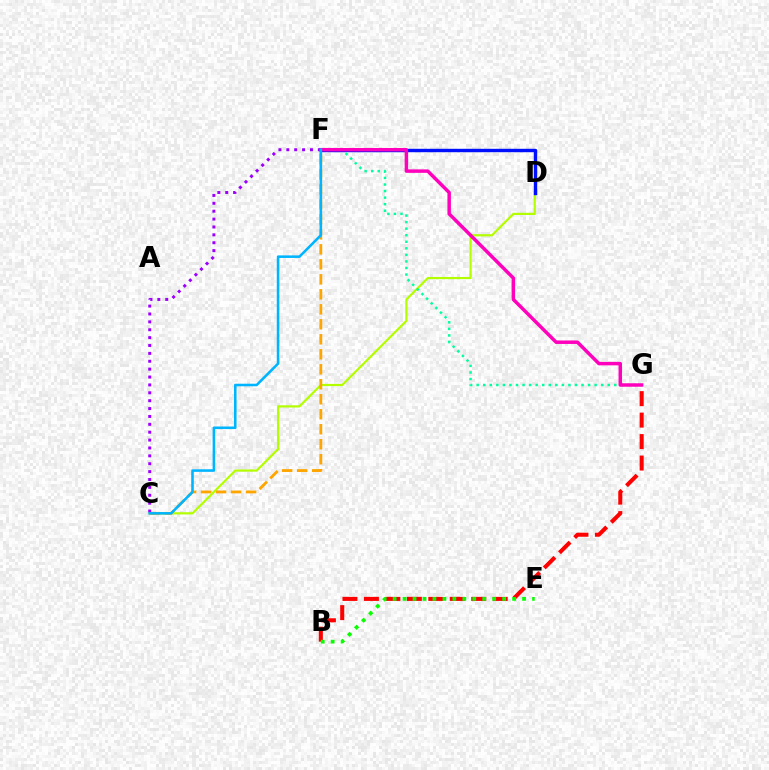{('C', 'D'): [{'color': '#b3ff00', 'line_style': 'solid', 'thickness': 1.58}], ('B', 'G'): [{'color': '#ff0000', 'line_style': 'dashed', 'thickness': 2.92}], ('B', 'E'): [{'color': '#08ff00', 'line_style': 'dotted', 'thickness': 2.71}], ('D', 'F'): [{'color': '#0010ff', 'line_style': 'solid', 'thickness': 2.46}], ('F', 'G'): [{'color': '#00ff9d', 'line_style': 'dotted', 'thickness': 1.78}, {'color': '#ff00bd', 'line_style': 'solid', 'thickness': 2.49}], ('C', 'F'): [{'color': '#ffa500', 'line_style': 'dashed', 'thickness': 2.04}, {'color': '#9b00ff', 'line_style': 'dotted', 'thickness': 2.14}, {'color': '#00b5ff', 'line_style': 'solid', 'thickness': 1.85}]}